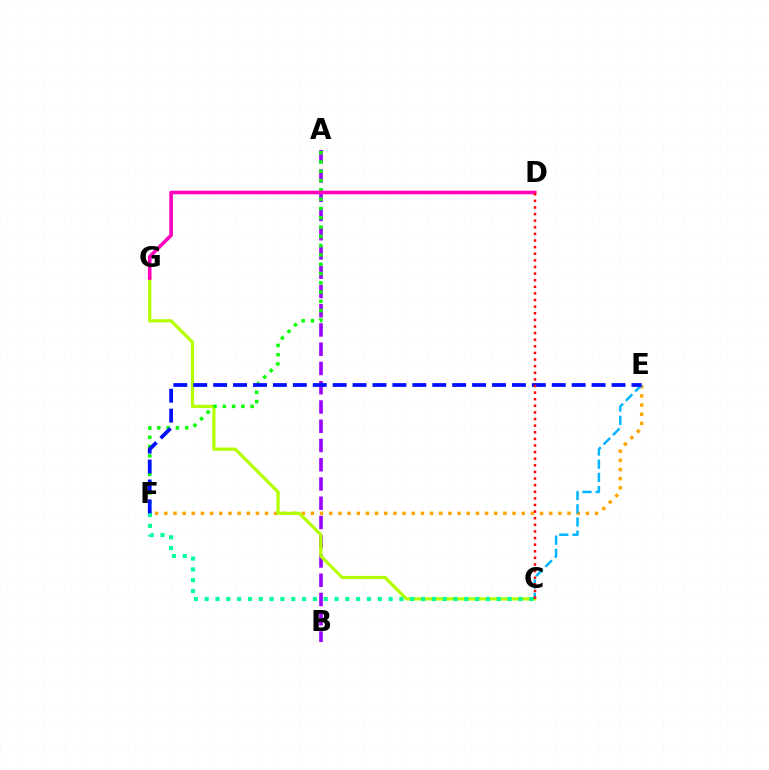{('A', 'B'): [{'color': '#9b00ff', 'line_style': 'dashed', 'thickness': 2.62}], ('E', 'F'): [{'color': '#ffa500', 'line_style': 'dotted', 'thickness': 2.49}, {'color': '#0010ff', 'line_style': 'dashed', 'thickness': 2.71}], ('C', 'G'): [{'color': '#b3ff00', 'line_style': 'solid', 'thickness': 2.33}], ('A', 'F'): [{'color': '#08ff00', 'line_style': 'dotted', 'thickness': 2.52}], ('D', 'G'): [{'color': '#ff00bd', 'line_style': 'solid', 'thickness': 2.58}], ('C', 'F'): [{'color': '#00ff9d', 'line_style': 'dotted', 'thickness': 2.94}], ('C', 'E'): [{'color': '#00b5ff', 'line_style': 'dashed', 'thickness': 1.79}], ('C', 'D'): [{'color': '#ff0000', 'line_style': 'dotted', 'thickness': 1.8}]}